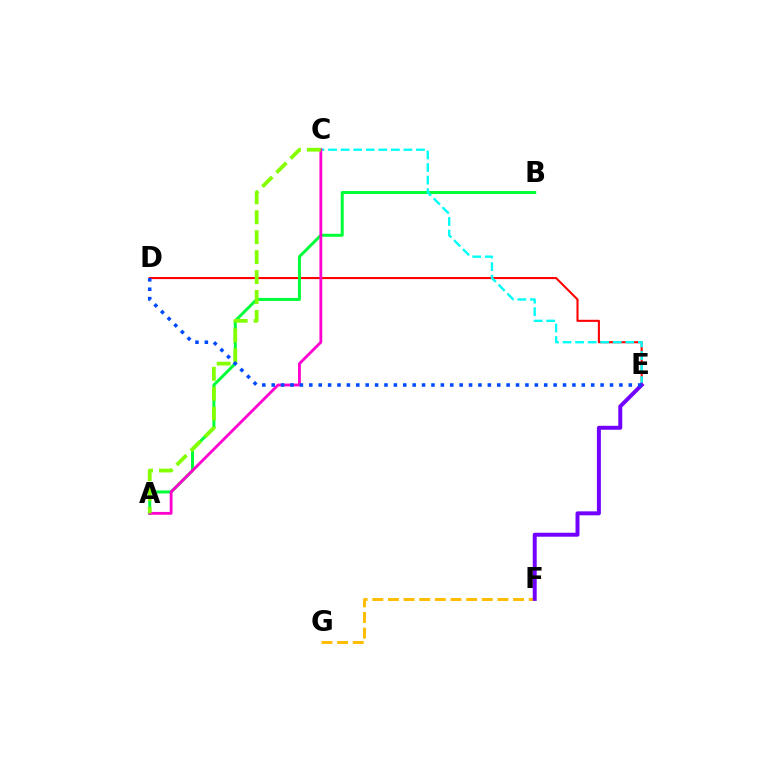{('F', 'G'): [{'color': '#ffbd00', 'line_style': 'dashed', 'thickness': 2.12}], ('D', 'E'): [{'color': '#ff0000', 'line_style': 'solid', 'thickness': 1.5}, {'color': '#004bff', 'line_style': 'dotted', 'thickness': 2.55}], ('A', 'B'): [{'color': '#00ff39', 'line_style': 'solid', 'thickness': 2.15}], ('C', 'E'): [{'color': '#00fff6', 'line_style': 'dashed', 'thickness': 1.71}], ('A', 'C'): [{'color': '#ff00cf', 'line_style': 'solid', 'thickness': 2.03}, {'color': '#84ff00', 'line_style': 'dashed', 'thickness': 2.71}], ('E', 'F'): [{'color': '#7200ff', 'line_style': 'solid', 'thickness': 2.85}]}